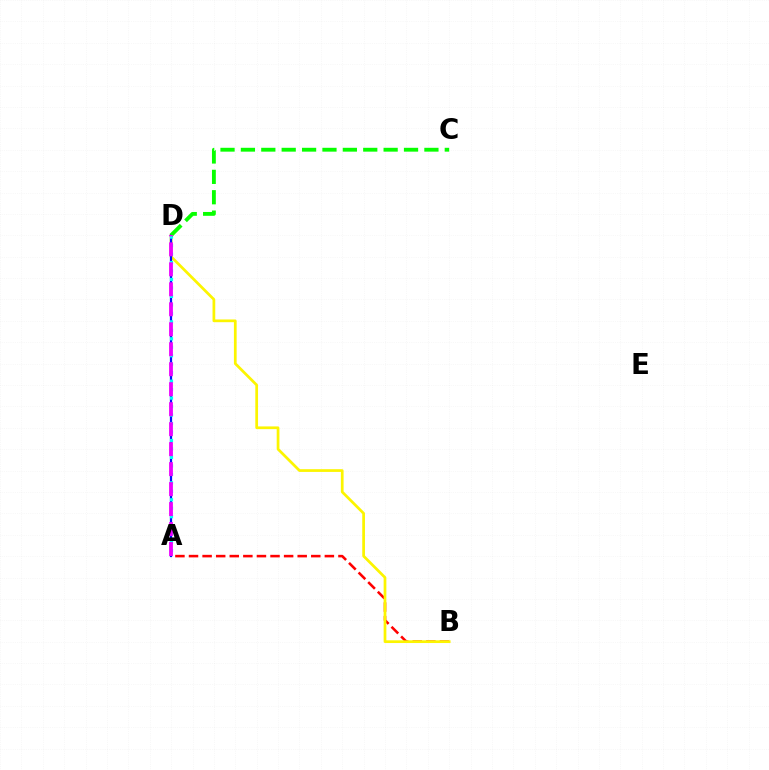{('A', 'B'): [{'color': '#ff0000', 'line_style': 'dashed', 'thickness': 1.85}], ('B', 'D'): [{'color': '#fcf500', 'line_style': 'solid', 'thickness': 1.96}], ('A', 'D'): [{'color': '#0010ff', 'line_style': 'solid', 'thickness': 1.62}, {'color': '#00fff6', 'line_style': 'dotted', 'thickness': 2.3}, {'color': '#ee00ff', 'line_style': 'dashed', 'thickness': 2.71}], ('C', 'D'): [{'color': '#08ff00', 'line_style': 'dashed', 'thickness': 2.77}]}